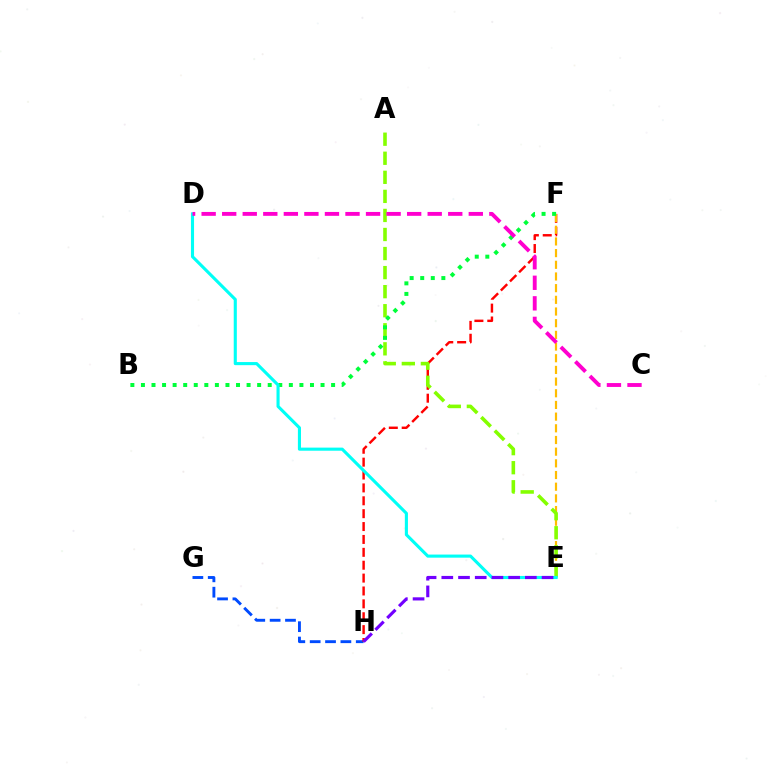{('G', 'H'): [{'color': '#004bff', 'line_style': 'dashed', 'thickness': 2.09}], ('F', 'H'): [{'color': '#ff0000', 'line_style': 'dashed', 'thickness': 1.75}], ('E', 'F'): [{'color': '#ffbd00', 'line_style': 'dashed', 'thickness': 1.59}], ('A', 'E'): [{'color': '#84ff00', 'line_style': 'dashed', 'thickness': 2.59}], ('B', 'F'): [{'color': '#00ff39', 'line_style': 'dotted', 'thickness': 2.87}], ('D', 'E'): [{'color': '#00fff6', 'line_style': 'solid', 'thickness': 2.23}], ('E', 'H'): [{'color': '#7200ff', 'line_style': 'dashed', 'thickness': 2.27}], ('C', 'D'): [{'color': '#ff00cf', 'line_style': 'dashed', 'thickness': 2.79}]}